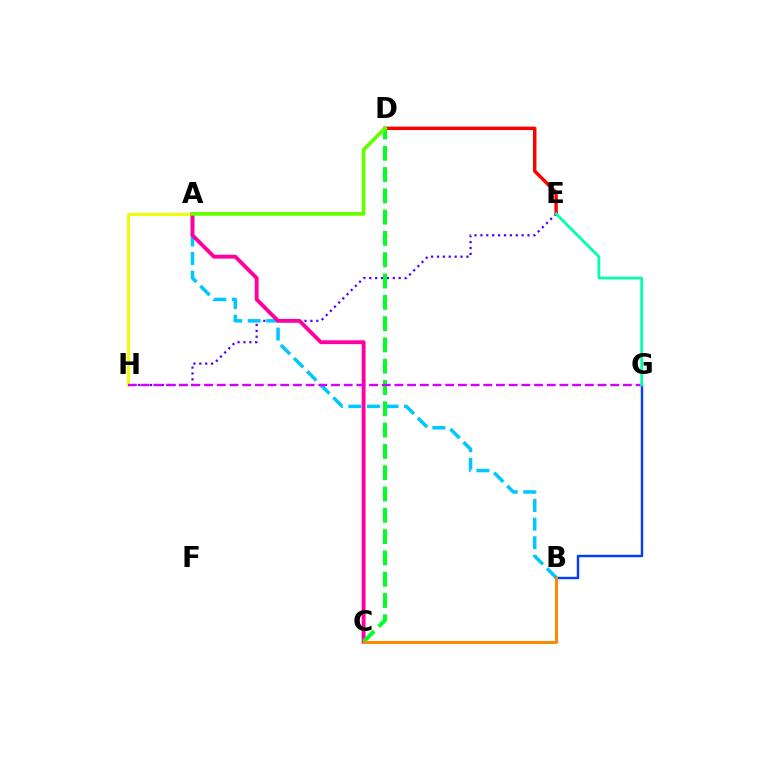{('E', 'H'): [{'color': '#4f00ff', 'line_style': 'dotted', 'thickness': 1.6}], ('A', 'B'): [{'color': '#00c7ff', 'line_style': 'dashed', 'thickness': 2.52}], ('A', 'H'): [{'color': '#eeff00', 'line_style': 'solid', 'thickness': 2.14}], ('A', 'C'): [{'color': '#ff00a0', 'line_style': 'solid', 'thickness': 2.79}], ('D', 'E'): [{'color': '#ff0000', 'line_style': 'solid', 'thickness': 2.47}], ('C', 'D'): [{'color': '#00ff27', 'line_style': 'dashed', 'thickness': 2.89}], ('B', 'G'): [{'color': '#003fff', 'line_style': 'solid', 'thickness': 1.75}], ('B', 'C'): [{'color': '#ff8800', 'line_style': 'solid', 'thickness': 2.14}], ('G', 'H'): [{'color': '#d600ff', 'line_style': 'dashed', 'thickness': 1.72}], ('E', 'G'): [{'color': '#00ffaf', 'line_style': 'solid', 'thickness': 1.99}], ('A', 'D'): [{'color': '#66ff00', 'line_style': 'solid', 'thickness': 2.68}]}